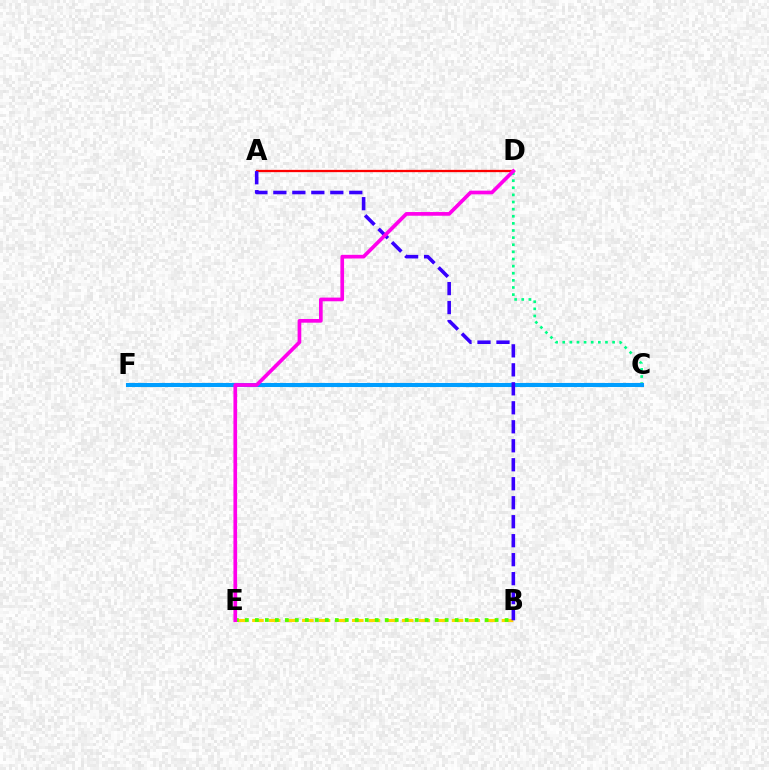{('A', 'D'): [{'color': '#ff0000', 'line_style': 'solid', 'thickness': 1.64}], ('B', 'E'): [{'color': '#ffd500', 'line_style': 'dashed', 'thickness': 2.26}, {'color': '#4fff00', 'line_style': 'dotted', 'thickness': 2.71}], ('C', 'D'): [{'color': '#00ff86', 'line_style': 'dotted', 'thickness': 1.94}], ('C', 'F'): [{'color': '#009eff', 'line_style': 'solid', 'thickness': 2.93}], ('A', 'B'): [{'color': '#3700ff', 'line_style': 'dashed', 'thickness': 2.58}], ('D', 'E'): [{'color': '#ff00ed', 'line_style': 'solid', 'thickness': 2.65}]}